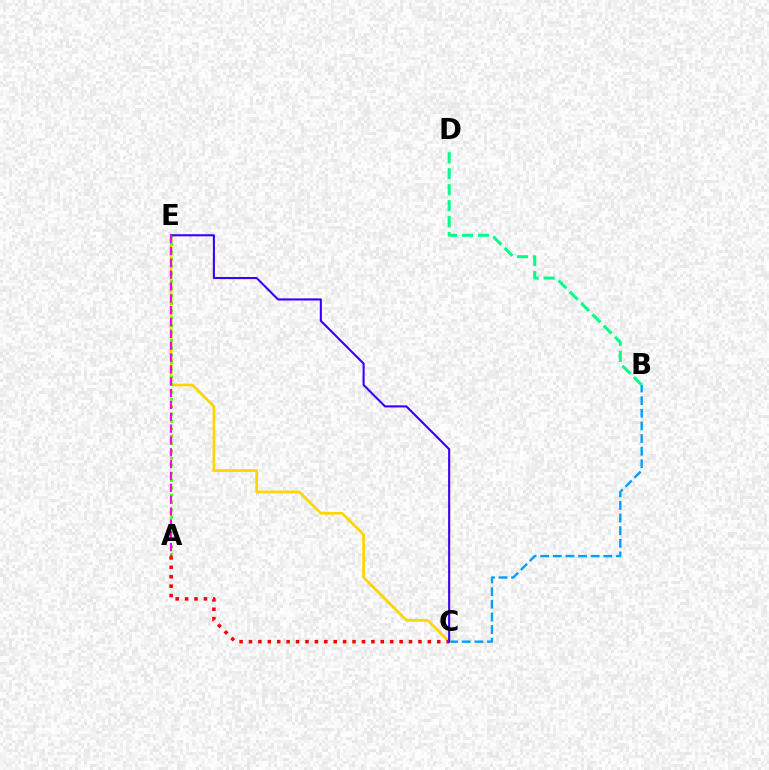{('B', 'C'): [{'color': '#009eff', 'line_style': 'dashed', 'thickness': 1.72}], ('C', 'E'): [{'color': '#ffd500', 'line_style': 'solid', 'thickness': 1.96}, {'color': '#3700ff', 'line_style': 'solid', 'thickness': 1.51}], ('A', 'C'): [{'color': '#ff0000', 'line_style': 'dotted', 'thickness': 2.56}], ('A', 'E'): [{'color': '#4fff00', 'line_style': 'dotted', 'thickness': 2.01}, {'color': '#ff00ed', 'line_style': 'dashed', 'thickness': 1.61}], ('B', 'D'): [{'color': '#00ff86', 'line_style': 'dashed', 'thickness': 2.17}]}